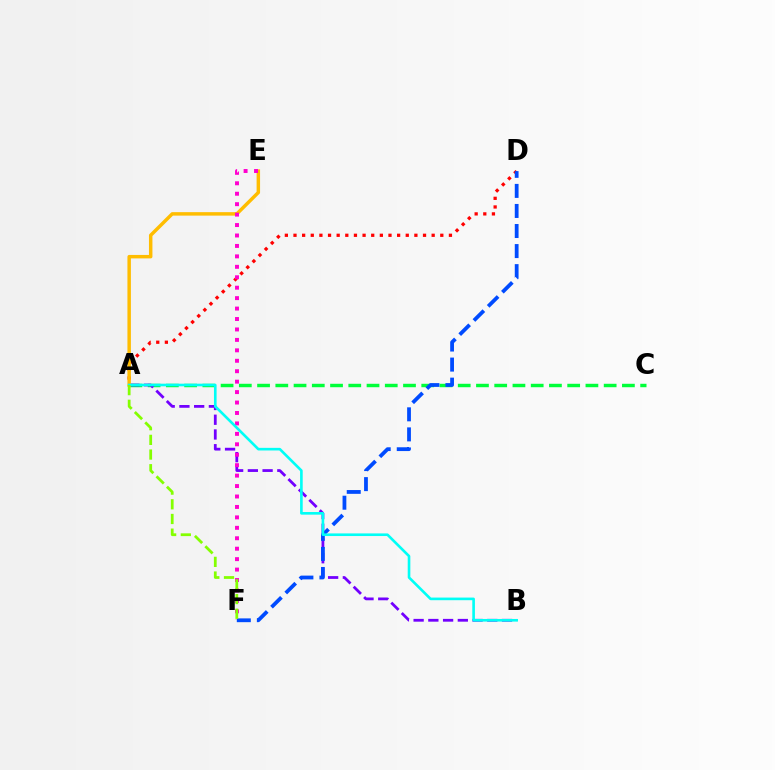{('A', 'C'): [{'color': '#00ff39', 'line_style': 'dashed', 'thickness': 2.48}], ('A', 'B'): [{'color': '#7200ff', 'line_style': 'dashed', 'thickness': 2.0}, {'color': '#00fff6', 'line_style': 'solid', 'thickness': 1.89}], ('A', 'D'): [{'color': '#ff0000', 'line_style': 'dotted', 'thickness': 2.35}], ('A', 'E'): [{'color': '#ffbd00', 'line_style': 'solid', 'thickness': 2.49}], ('E', 'F'): [{'color': '#ff00cf', 'line_style': 'dotted', 'thickness': 2.84}], ('D', 'F'): [{'color': '#004bff', 'line_style': 'dashed', 'thickness': 2.72}], ('A', 'F'): [{'color': '#84ff00', 'line_style': 'dashed', 'thickness': 1.99}]}